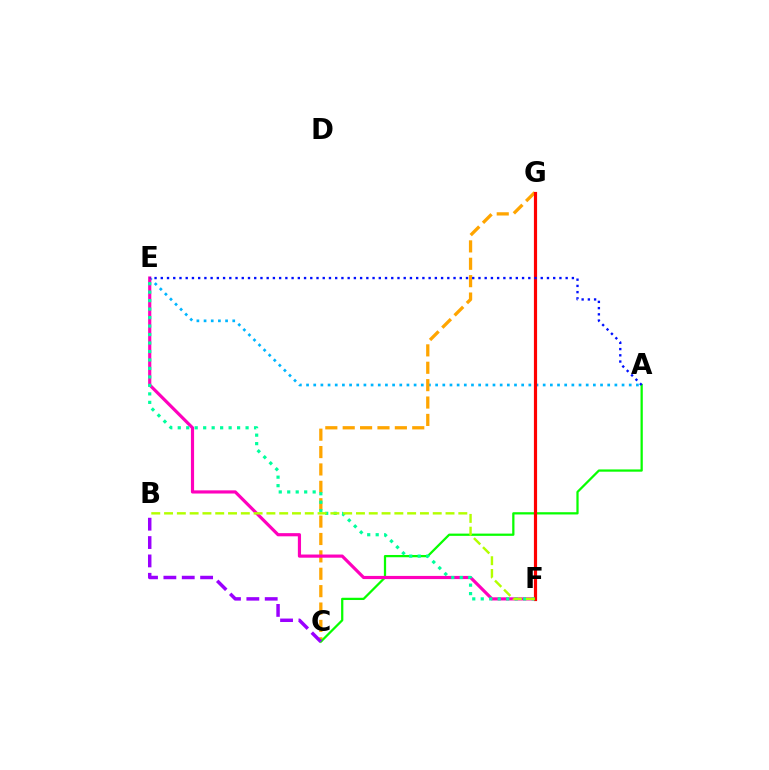{('A', 'E'): [{'color': '#00b5ff', 'line_style': 'dotted', 'thickness': 1.95}, {'color': '#0010ff', 'line_style': 'dotted', 'thickness': 1.69}], ('C', 'G'): [{'color': '#ffa500', 'line_style': 'dashed', 'thickness': 2.36}], ('A', 'C'): [{'color': '#08ff00', 'line_style': 'solid', 'thickness': 1.62}], ('B', 'C'): [{'color': '#9b00ff', 'line_style': 'dashed', 'thickness': 2.49}], ('E', 'F'): [{'color': '#ff00bd', 'line_style': 'solid', 'thickness': 2.28}, {'color': '#00ff9d', 'line_style': 'dotted', 'thickness': 2.3}], ('F', 'G'): [{'color': '#ff0000', 'line_style': 'solid', 'thickness': 2.29}], ('B', 'F'): [{'color': '#b3ff00', 'line_style': 'dashed', 'thickness': 1.74}]}